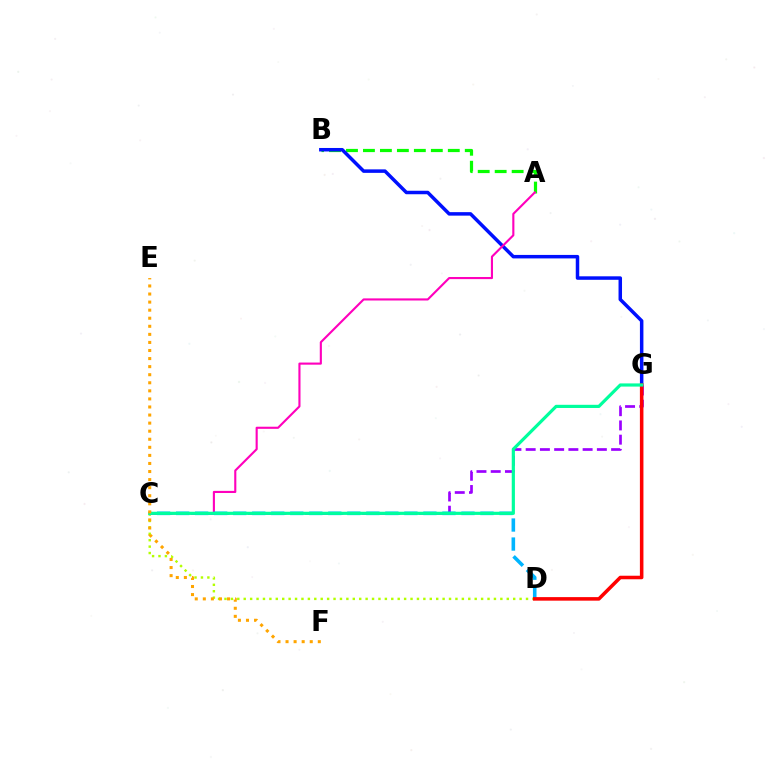{('A', 'B'): [{'color': '#08ff00', 'line_style': 'dashed', 'thickness': 2.31}], ('B', 'G'): [{'color': '#0010ff', 'line_style': 'solid', 'thickness': 2.51}], ('C', 'D'): [{'color': '#b3ff00', 'line_style': 'dotted', 'thickness': 1.74}, {'color': '#00b5ff', 'line_style': 'dashed', 'thickness': 2.58}], ('A', 'C'): [{'color': '#ff00bd', 'line_style': 'solid', 'thickness': 1.53}], ('C', 'G'): [{'color': '#9b00ff', 'line_style': 'dashed', 'thickness': 1.93}, {'color': '#00ff9d', 'line_style': 'solid', 'thickness': 2.29}], ('D', 'G'): [{'color': '#ff0000', 'line_style': 'solid', 'thickness': 2.55}], ('E', 'F'): [{'color': '#ffa500', 'line_style': 'dotted', 'thickness': 2.19}]}